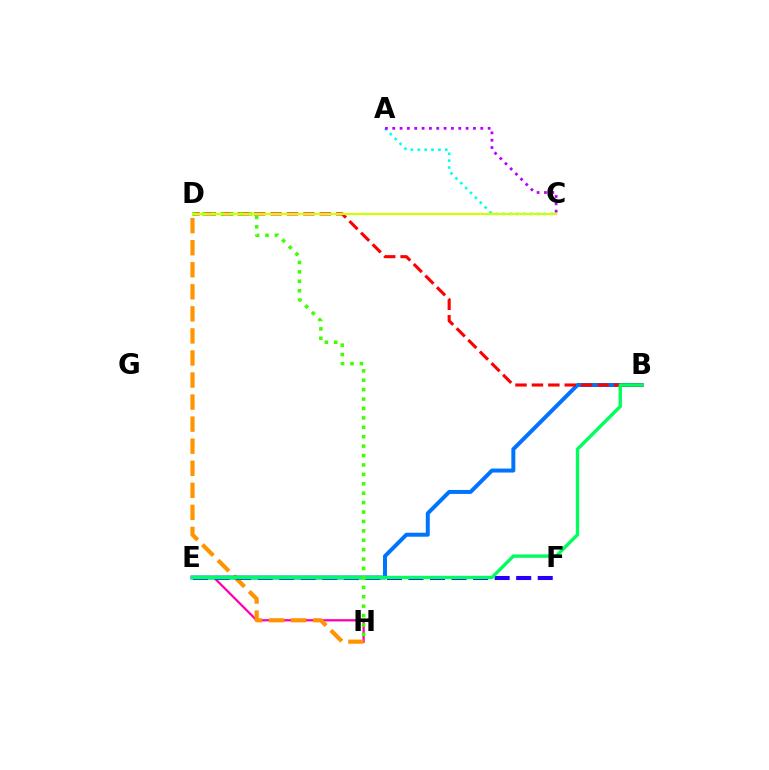{('E', 'H'): [{'color': '#ff00ac', 'line_style': 'solid', 'thickness': 1.64}], ('D', 'H'): [{'color': '#ff9400', 'line_style': 'dashed', 'thickness': 3.0}, {'color': '#3dff00', 'line_style': 'dotted', 'thickness': 2.56}], ('E', 'F'): [{'color': '#2500ff', 'line_style': 'dashed', 'thickness': 2.93}], ('B', 'E'): [{'color': '#0074ff', 'line_style': 'solid', 'thickness': 2.86}, {'color': '#00ff5c', 'line_style': 'solid', 'thickness': 2.42}], ('A', 'C'): [{'color': '#00fff6', 'line_style': 'dotted', 'thickness': 1.87}, {'color': '#b900ff', 'line_style': 'dotted', 'thickness': 1.99}], ('B', 'D'): [{'color': '#ff0000', 'line_style': 'dashed', 'thickness': 2.23}], ('C', 'D'): [{'color': '#d1ff00', 'line_style': 'solid', 'thickness': 1.57}]}